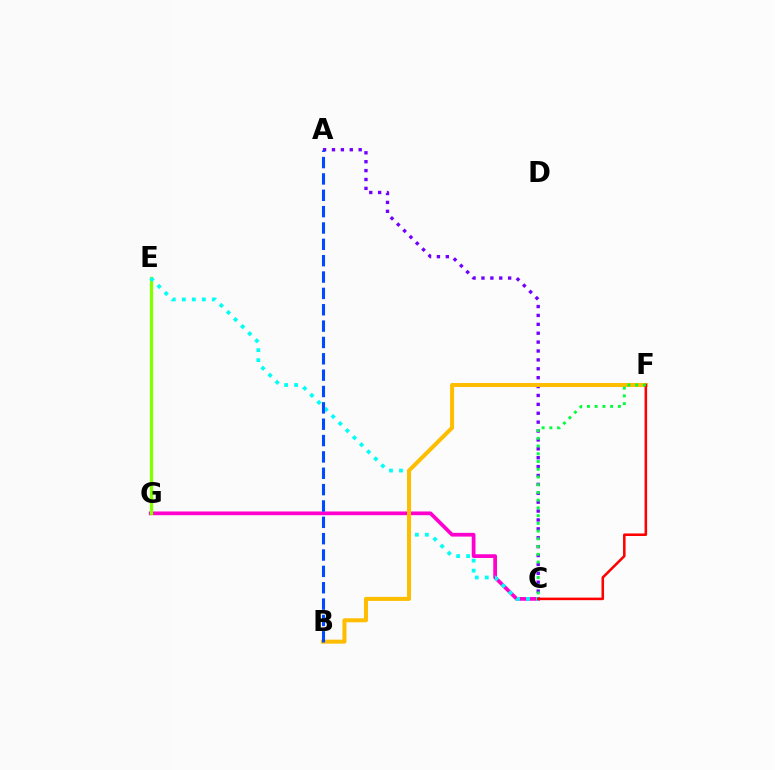{('C', 'G'): [{'color': '#ff00cf', 'line_style': 'solid', 'thickness': 2.68}], ('E', 'G'): [{'color': '#84ff00', 'line_style': 'solid', 'thickness': 2.37}], ('A', 'C'): [{'color': '#7200ff', 'line_style': 'dotted', 'thickness': 2.42}], ('C', 'E'): [{'color': '#00fff6', 'line_style': 'dotted', 'thickness': 2.72}], ('B', 'F'): [{'color': '#ffbd00', 'line_style': 'solid', 'thickness': 2.89}], ('A', 'B'): [{'color': '#004bff', 'line_style': 'dashed', 'thickness': 2.22}], ('C', 'F'): [{'color': '#ff0000', 'line_style': 'solid', 'thickness': 1.84}, {'color': '#00ff39', 'line_style': 'dotted', 'thickness': 2.1}]}